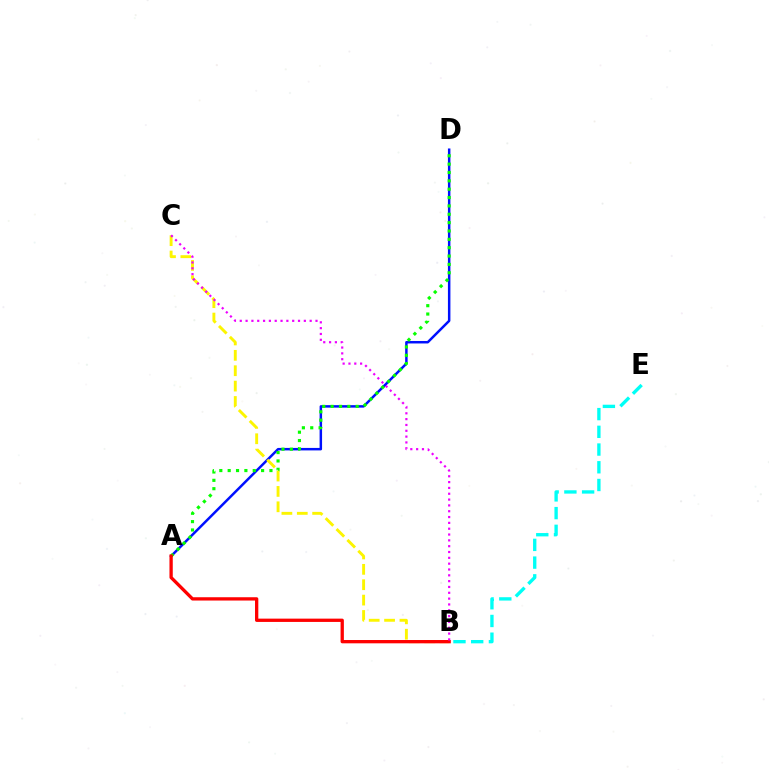{('B', 'E'): [{'color': '#00fff6', 'line_style': 'dashed', 'thickness': 2.41}], ('A', 'D'): [{'color': '#0010ff', 'line_style': 'solid', 'thickness': 1.79}, {'color': '#08ff00', 'line_style': 'dotted', 'thickness': 2.27}], ('B', 'C'): [{'color': '#fcf500', 'line_style': 'dashed', 'thickness': 2.09}, {'color': '#ee00ff', 'line_style': 'dotted', 'thickness': 1.58}], ('A', 'B'): [{'color': '#ff0000', 'line_style': 'solid', 'thickness': 2.38}]}